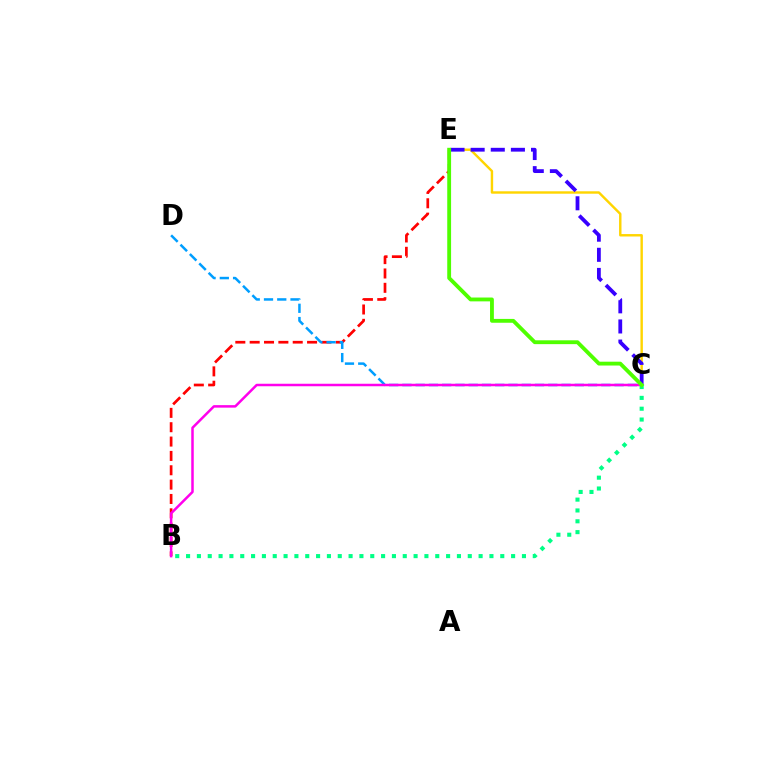{('B', 'E'): [{'color': '#ff0000', 'line_style': 'dashed', 'thickness': 1.95}], ('C', 'D'): [{'color': '#009eff', 'line_style': 'dashed', 'thickness': 1.8}], ('B', 'C'): [{'color': '#ff00ed', 'line_style': 'solid', 'thickness': 1.8}, {'color': '#00ff86', 'line_style': 'dotted', 'thickness': 2.94}], ('C', 'E'): [{'color': '#ffd500', 'line_style': 'solid', 'thickness': 1.74}, {'color': '#3700ff', 'line_style': 'dashed', 'thickness': 2.73}, {'color': '#4fff00', 'line_style': 'solid', 'thickness': 2.76}]}